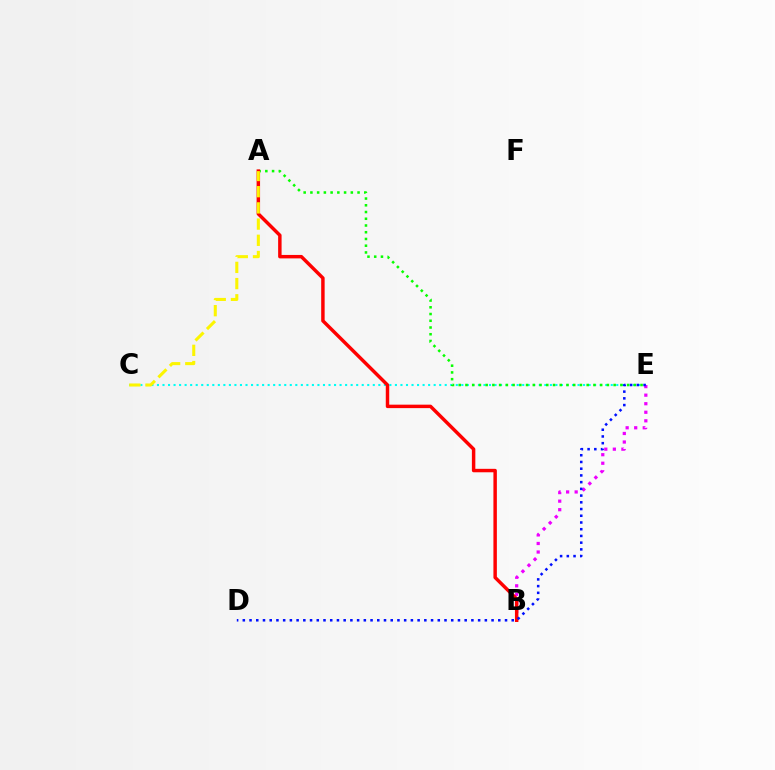{('C', 'E'): [{'color': '#00fff6', 'line_style': 'dotted', 'thickness': 1.5}], ('B', 'E'): [{'color': '#ee00ff', 'line_style': 'dotted', 'thickness': 2.32}], ('A', 'E'): [{'color': '#08ff00', 'line_style': 'dotted', 'thickness': 1.83}], ('A', 'B'): [{'color': '#ff0000', 'line_style': 'solid', 'thickness': 2.49}], ('D', 'E'): [{'color': '#0010ff', 'line_style': 'dotted', 'thickness': 1.83}], ('A', 'C'): [{'color': '#fcf500', 'line_style': 'dashed', 'thickness': 2.2}]}